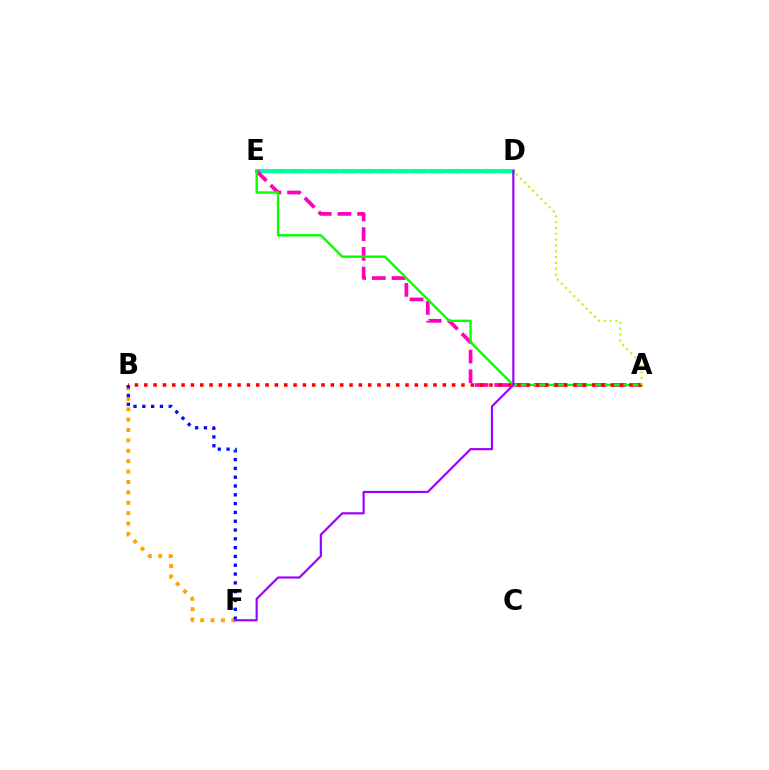{('D', 'E'): [{'color': '#00b5ff', 'line_style': 'dashed', 'thickness': 2.38}, {'color': '#00ff9d', 'line_style': 'solid', 'thickness': 2.91}], ('A', 'E'): [{'color': '#ff00bd', 'line_style': 'dashed', 'thickness': 2.68}, {'color': '#08ff00', 'line_style': 'solid', 'thickness': 1.73}], ('A', 'B'): [{'color': '#ff0000', 'line_style': 'dotted', 'thickness': 2.53}], ('A', 'D'): [{'color': '#b3ff00', 'line_style': 'dotted', 'thickness': 1.58}], ('B', 'F'): [{'color': '#ffa500', 'line_style': 'dotted', 'thickness': 2.82}, {'color': '#0010ff', 'line_style': 'dotted', 'thickness': 2.39}], ('D', 'F'): [{'color': '#9b00ff', 'line_style': 'solid', 'thickness': 1.56}]}